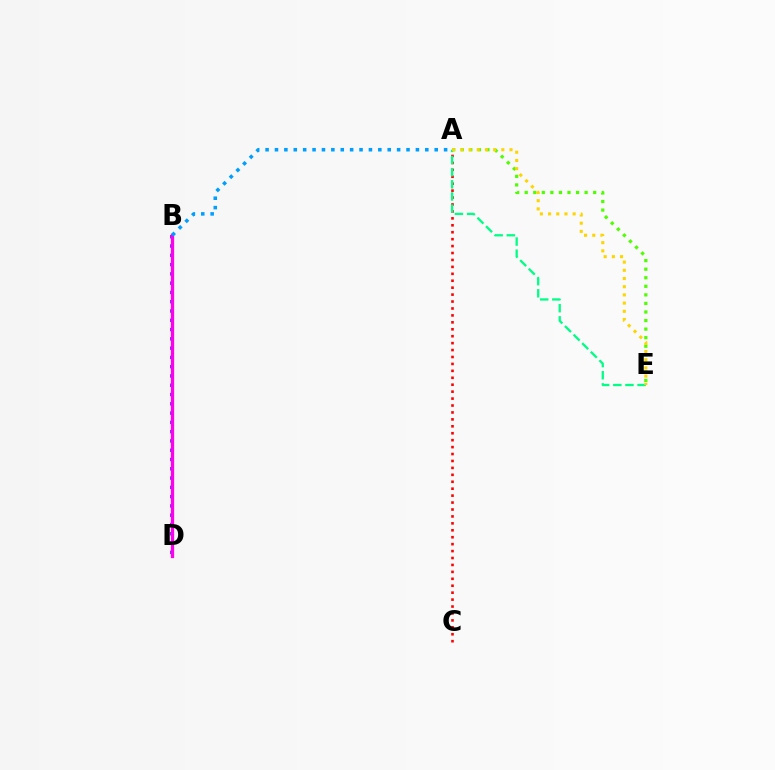{('B', 'D'): [{'color': '#3700ff', 'line_style': 'dotted', 'thickness': 2.52}, {'color': '#ff00ed', 'line_style': 'solid', 'thickness': 2.35}], ('A', 'E'): [{'color': '#4fff00', 'line_style': 'dotted', 'thickness': 2.33}, {'color': '#00ff86', 'line_style': 'dashed', 'thickness': 1.65}, {'color': '#ffd500', 'line_style': 'dotted', 'thickness': 2.23}], ('A', 'B'): [{'color': '#009eff', 'line_style': 'dotted', 'thickness': 2.55}], ('A', 'C'): [{'color': '#ff0000', 'line_style': 'dotted', 'thickness': 1.88}]}